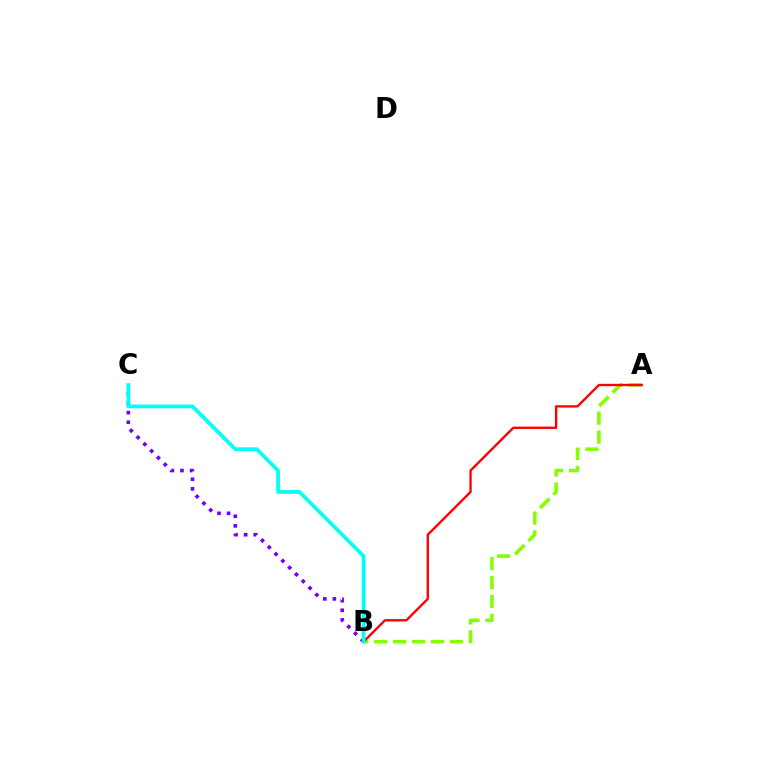{('A', 'B'): [{'color': '#84ff00', 'line_style': 'dashed', 'thickness': 2.57}, {'color': '#ff0000', 'line_style': 'solid', 'thickness': 1.69}], ('B', 'C'): [{'color': '#7200ff', 'line_style': 'dotted', 'thickness': 2.61}, {'color': '#00fff6', 'line_style': 'solid', 'thickness': 2.67}]}